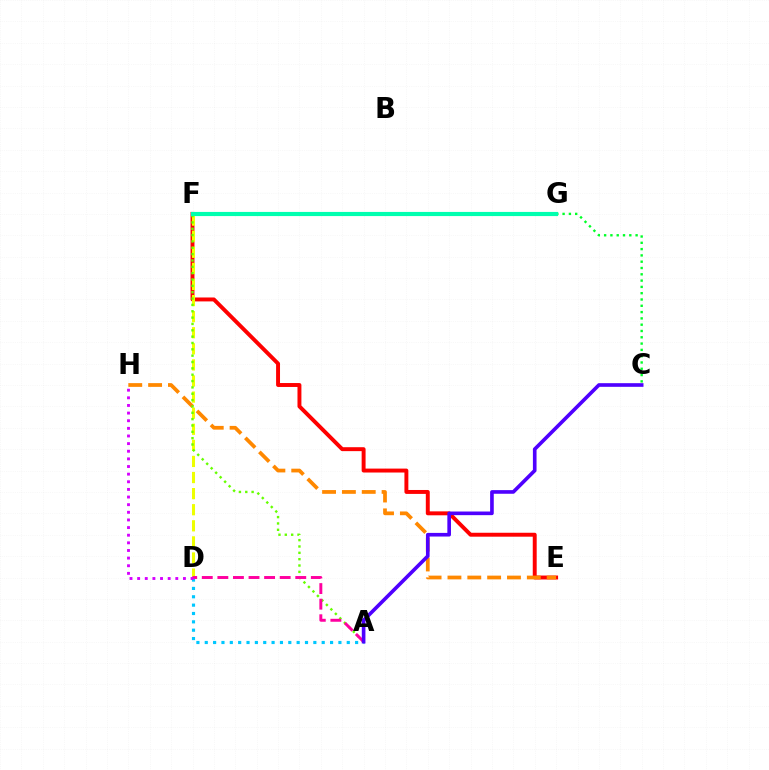{('E', 'F'): [{'color': '#ff0000', 'line_style': 'solid', 'thickness': 2.83}], ('A', 'D'): [{'color': '#00c7ff', 'line_style': 'dotted', 'thickness': 2.27}, {'color': '#ff00a0', 'line_style': 'dashed', 'thickness': 2.12}], ('E', 'H'): [{'color': '#ff8800', 'line_style': 'dashed', 'thickness': 2.7}], ('C', 'G'): [{'color': '#00ff27', 'line_style': 'dotted', 'thickness': 1.71}], ('D', 'F'): [{'color': '#eeff00', 'line_style': 'dashed', 'thickness': 2.19}], ('A', 'F'): [{'color': '#66ff00', 'line_style': 'dotted', 'thickness': 1.72}], ('A', 'C'): [{'color': '#4f00ff', 'line_style': 'solid', 'thickness': 2.62}], ('D', 'H'): [{'color': '#d600ff', 'line_style': 'dotted', 'thickness': 2.07}], ('F', 'G'): [{'color': '#003fff', 'line_style': 'dotted', 'thickness': 2.03}, {'color': '#00ffaf', 'line_style': 'solid', 'thickness': 2.99}]}